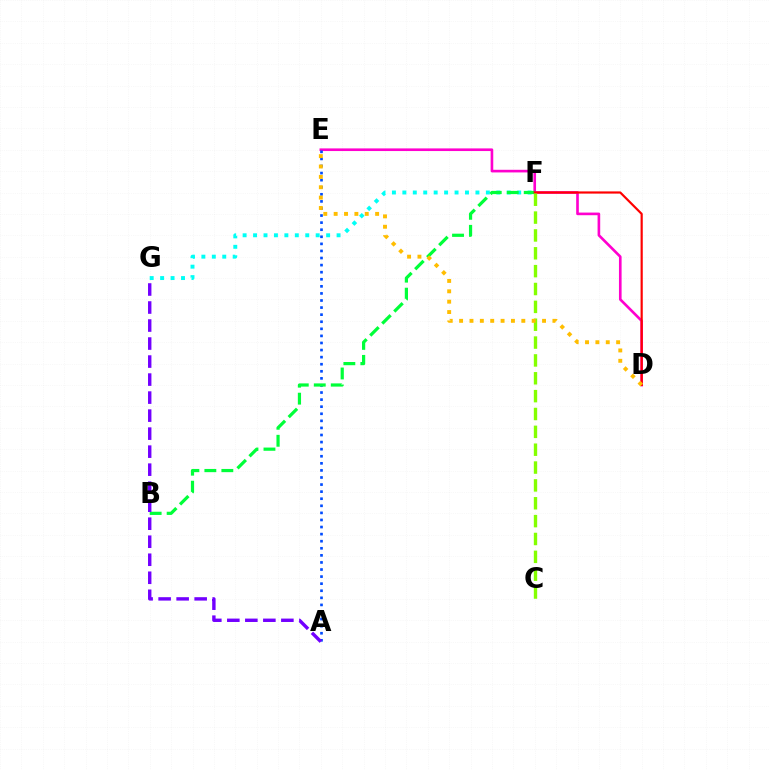{('D', 'E'): [{'color': '#ff00cf', 'line_style': 'solid', 'thickness': 1.9}, {'color': '#ffbd00', 'line_style': 'dotted', 'thickness': 2.82}], ('F', 'G'): [{'color': '#00fff6', 'line_style': 'dotted', 'thickness': 2.84}], ('A', 'E'): [{'color': '#004bff', 'line_style': 'dotted', 'thickness': 1.92}], ('B', 'F'): [{'color': '#00ff39', 'line_style': 'dashed', 'thickness': 2.31}], ('D', 'F'): [{'color': '#ff0000', 'line_style': 'solid', 'thickness': 1.57}], ('C', 'F'): [{'color': '#84ff00', 'line_style': 'dashed', 'thickness': 2.43}], ('A', 'G'): [{'color': '#7200ff', 'line_style': 'dashed', 'thickness': 2.45}]}